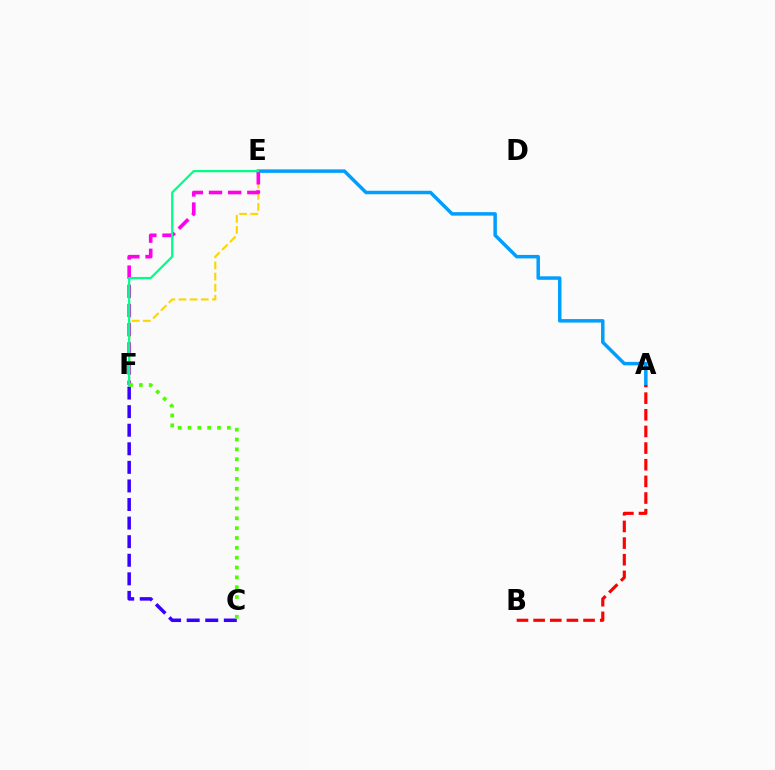{('E', 'F'): [{'color': '#ffd500', 'line_style': 'dashed', 'thickness': 1.51}, {'color': '#ff00ed', 'line_style': 'dashed', 'thickness': 2.6}, {'color': '#00ff86', 'line_style': 'solid', 'thickness': 1.61}], ('C', 'F'): [{'color': '#3700ff', 'line_style': 'dashed', 'thickness': 2.52}, {'color': '#4fff00', 'line_style': 'dotted', 'thickness': 2.68}], ('A', 'E'): [{'color': '#009eff', 'line_style': 'solid', 'thickness': 2.51}], ('A', 'B'): [{'color': '#ff0000', 'line_style': 'dashed', 'thickness': 2.26}]}